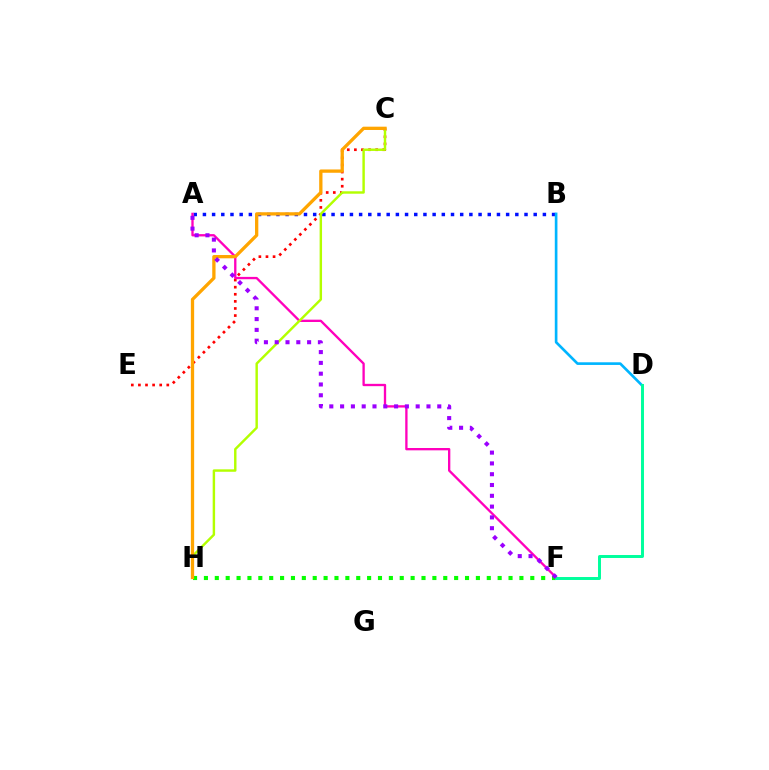{('A', 'B'): [{'color': '#0010ff', 'line_style': 'dotted', 'thickness': 2.5}], ('C', 'E'): [{'color': '#ff0000', 'line_style': 'dotted', 'thickness': 1.93}], ('B', 'D'): [{'color': '#00b5ff', 'line_style': 'solid', 'thickness': 1.91}], ('F', 'H'): [{'color': '#08ff00', 'line_style': 'dotted', 'thickness': 2.96}], ('A', 'F'): [{'color': '#ff00bd', 'line_style': 'solid', 'thickness': 1.68}, {'color': '#9b00ff', 'line_style': 'dotted', 'thickness': 2.93}], ('C', 'H'): [{'color': '#b3ff00', 'line_style': 'solid', 'thickness': 1.75}, {'color': '#ffa500', 'line_style': 'solid', 'thickness': 2.37}], ('D', 'F'): [{'color': '#00ff9d', 'line_style': 'solid', 'thickness': 2.13}]}